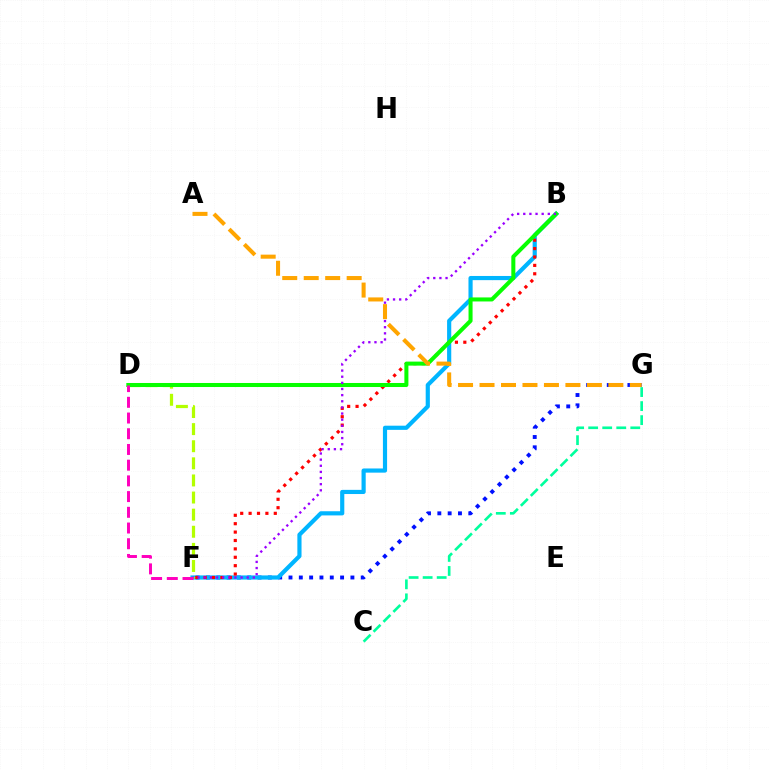{('F', 'G'): [{'color': '#0010ff', 'line_style': 'dotted', 'thickness': 2.8}], ('B', 'F'): [{'color': '#00b5ff', 'line_style': 'solid', 'thickness': 3.0}, {'color': '#ff0000', 'line_style': 'dotted', 'thickness': 2.28}, {'color': '#9b00ff', 'line_style': 'dotted', 'thickness': 1.67}], ('D', 'F'): [{'color': '#b3ff00', 'line_style': 'dashed', 'thickness': 2.32}, {'color': '#ff00bd', 'line_style': 'dashed', 'thickness': 2.13}], ('B', 'D'): [{'color': '#08ff00', 'line_style': 'solid', 'thickness': 2.9}], ('A', 'G'): [{'color': '#ffa500', 'line_style': 'dashed', 'thickness': 2.92}], ('C', 'G'): [{'color': '#00ff9d', 'line_style': 'dashed', 'thickness': 1.91}]}